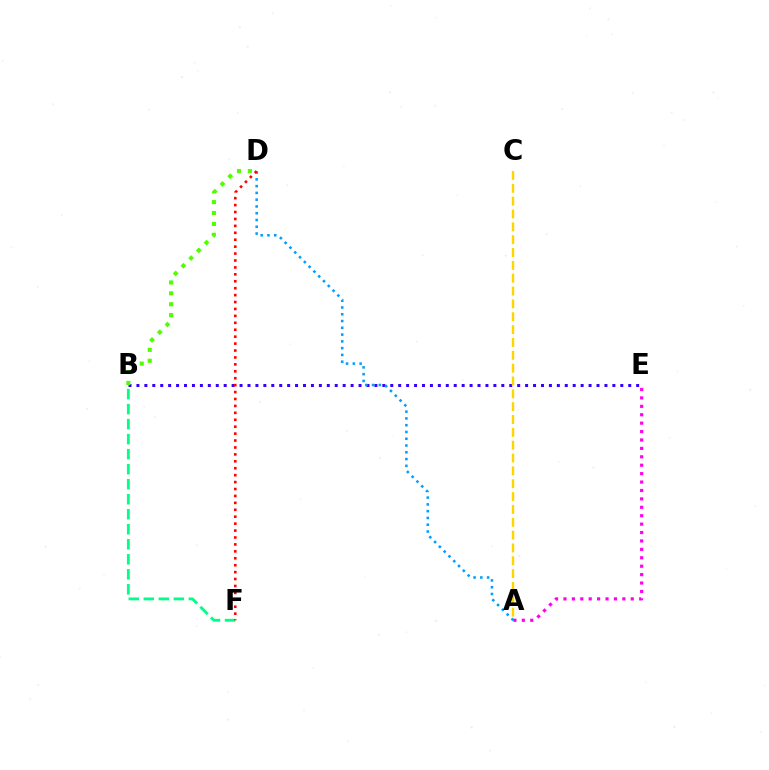{('B', 'E'): [{'color': '#3700ff', 'line_style': 'dotted', 'thickness': 2.16}], ('B', 'D'): [{'color': '#4fff00', 'line_style': 'dotted', 'thickness': 2.96}], ('A', 'D'): [{'color': '#009eff', 'line_style': 'dotted', 'thickness': 1.84}], ('A', 'C'): [{'color': '#ffd500', 'line_style': 'dashed', 'thickness': 1.74}], ('B', 'F'): [{'color': '#00ff86', 'line_style': 'dashed', 'thickness': 2.04}], ('A', 'E'): [{'color': '#ff00ed', 'line_style': 'dotted', 'thickness': 2.29}], ('D', 'F'): [{'color': '#ff0000', 'line_style': 'dotted', 'thickness': 1.88}]}